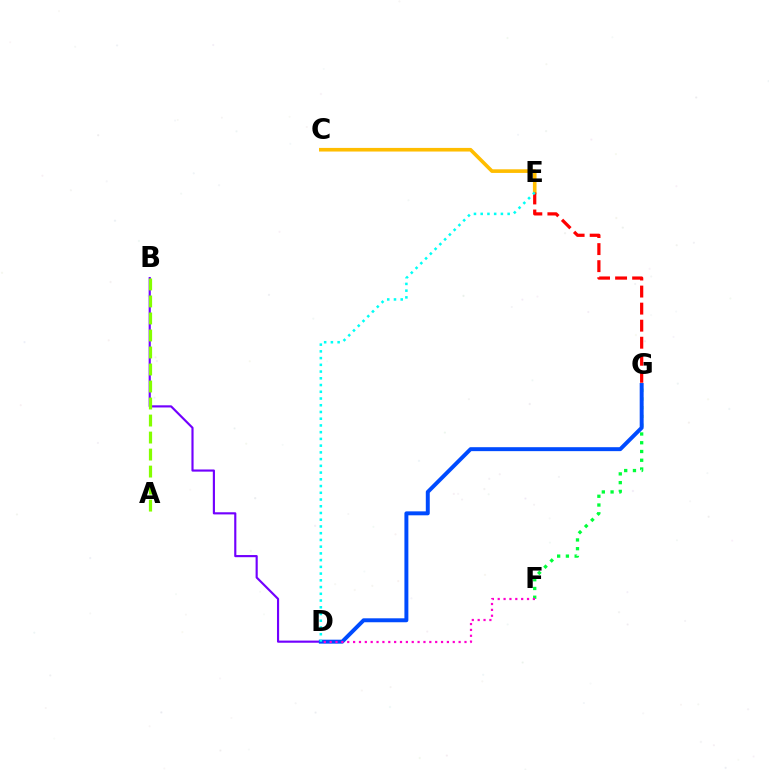{('C', 'E'): [{'color': '#ffbd00', 'line_style': 'solid', 'thickness': 2.61}], ('E', 'G'): [{'color': '#ff0000', 'line_style': 'dashed', 'thickness': 2.32}], ('B', 'D'): [{'color': '#7200ff', 'line_style': 'solid', 'thickness': 1.55}], ('F', 'G'): [{'color': '#00ff39', 'line_style': 'dotted', 'thickness': 2.38}], ('D', 'G'): [{'color': '#004bff', 'line_style': 'solid', 'thickness': 2.84}], ('A', 'B'): [{'color': '#84ff00', 'line_style': 'dashed', 'thickness': 2.31}], ('D', 'F'): [{'color': '#ff00cf', 'line_style': 'dotted', 'thickness': 1.59}], ('D', 'E'): [{'color': '#00fff6', 'line_style': 'dotted', 'thickness': 1.83}]}